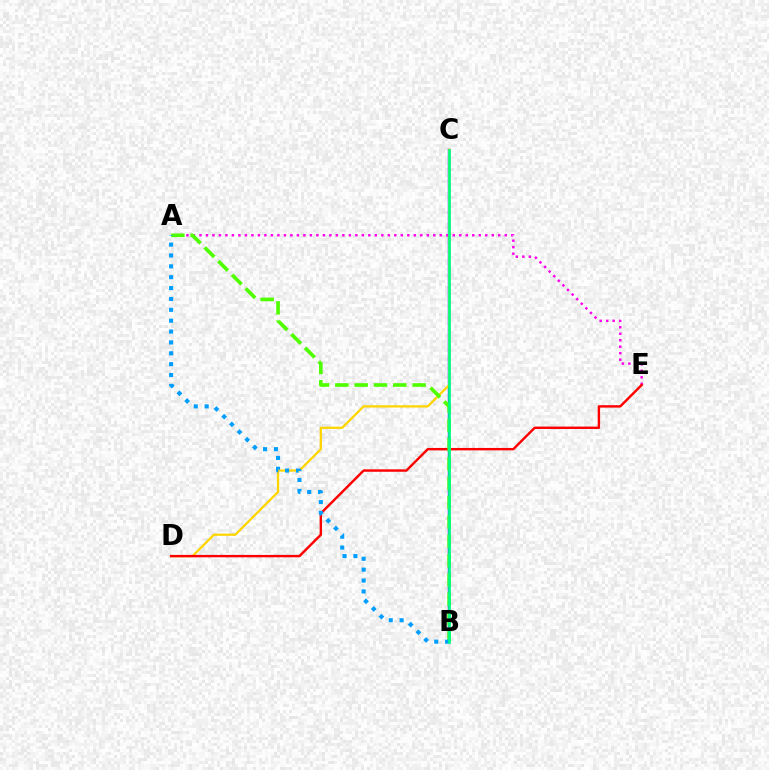{('B', 'C'): [{'color': '#3700ff', 'line_style': 'solid', 'thickness': 1.71}, {'color': '#00ff86', 'line_style': 'solid', 'thickness': 1.94}], ('A', 'E'): [{'color': '#ff00ed', 'line_style': 'dotted', 'thickness': 1.76}], ('C', 'D'): [{'color': '#ffd500', 'line_style': 'solid', 'thickness': 1.63}], ('D', 'E'): [{'color': '#ff0000', 'line_style': 'solid', 'thickness': 1.74}], ('A', 'B'): [{'color': '#4fff00', 'line_style': 'dashed', 'thickness': 2.62}, {'color': '#009eff', 'line_style': 'dotted', 'thickness': 2.95}]}